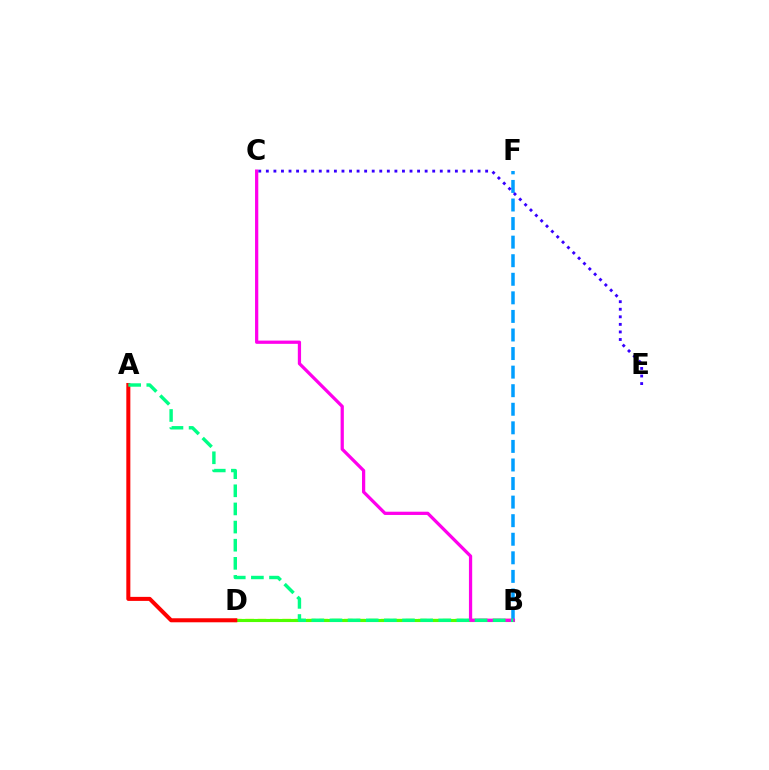{('B', 'D'): [{'color': '#ffd500', 'line_style': 'dashed', 'thickness': 1.68}, {'color': '#4fff00', 'line_style': 'solid', 'thickness': 2.24}], ('B', 'F'): [{'color': '#009eff', 'line_style': 'dashed', 'thickness': 2.52}], ('A', 'D'): [{'color': '#ff0000', 'line_style': 'solid', 'thickness': 2.9}], ('B', 'C'): [{'color': '#ff00ed', 'line_style': 'solid', 'thickness': 2.34}], ('A', 'B'): [{'color': '#00ff86', 'line_style': 'dashed', 'thickness': 2.46}], ('C', 'E'): [{'color': '#3700ff', 'line_style': 'dotted', 'thickness': 2.05}]}